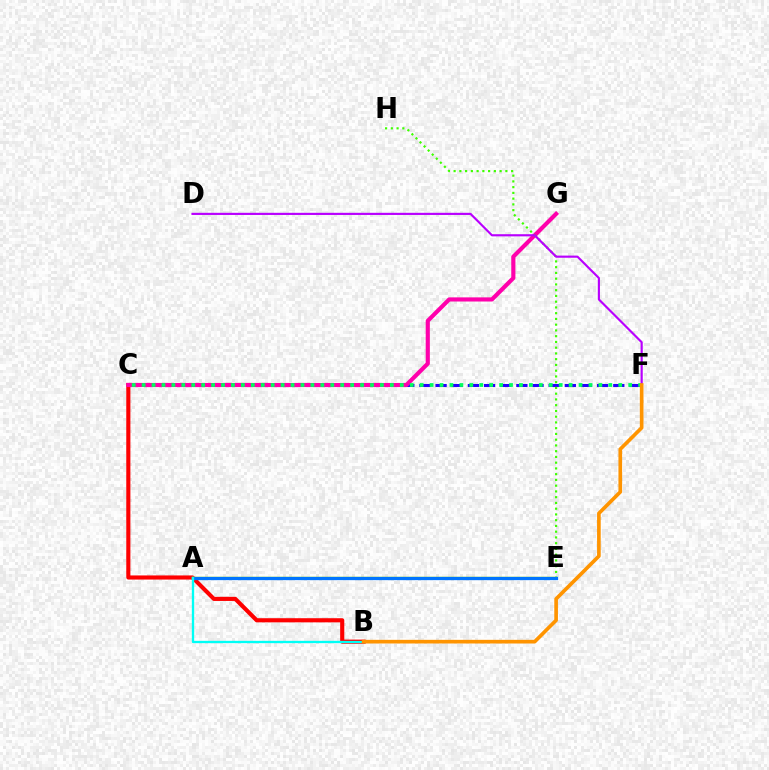{('C', 'F'): [{'color': '#2500ff', 'line_style': 'dashed', 'thickness': 2.19}, {'color': '#00ff5c', 'line_style': 'dotted', 'thickness': 2.7}], ('B', 'C'): [{'color': '#ff0000', 'line_style': 'solid', 'thickness': 2.97}], ('A', 'E'): [{'color': '#d1ff00', 'line_style': 'solid', 'thickness': 1.8}, {'color': '#0074ff', 'line_style': 'solid', 'thickness': 2.38}], ('C', 'G'): [{'color': '#ff00ac', 'line_style': 'solid', 'thickness': 2.98}], ('E', 'H'): [{'color': '#3dff00', 'line_style': 'dotted', 'thickness': 1.56}], ('A', 'B'): [{'color': '#00fff6', 'line_style': 'solid', 'thickness': 1.68}], ('D', 'F'): [{'color': '#b900ff', 'line_style': 'solid', 'thickness': 1.55}], ('B', 'F'): [{'color': '#ff9400', 'line_style': 'solid', 'thickness': 2.64}]}